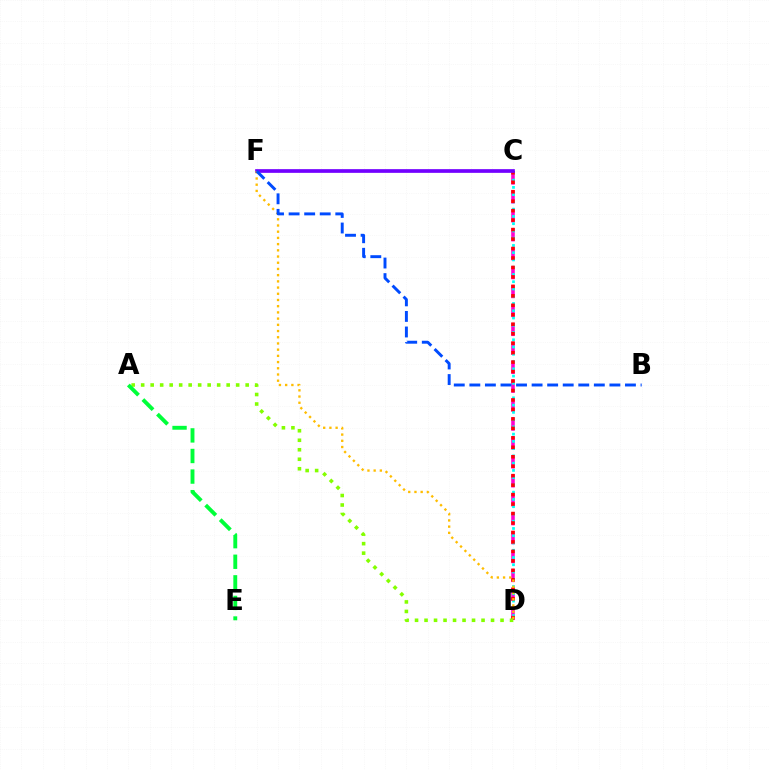{('C', 'D'): [{'color': '#ff00cf', 'line_style': 'dashed', 'thickness': 2.57}, {'color': '#00fff6', 'line_style': 'dotted', 'thickness': 1.97}, {'color': '#ff0000', 'line_style': 'dotted', 'thickness': 2.57}], ('C', 'F'): [{'color': '#7200ff', 'line_style': 'solid', 'thickness': 2.66}], ('D', 'F'): [{'color': '#ffbd00', 'line_style': 'dotted', 'thickness': 1.69}], ('A', 'D'): [{'color': '#84ff00', 'line_style': 'dotted', 'thickness': 2.58}], ('A', 'E'): [{'color': '#00ff39', 'line_style': 'dashed', 'thickness': 2.8}], ('B', 'F'): [{'color': '#004bff', 'line_style': 'dashed', 'thickness': 2.11}]}